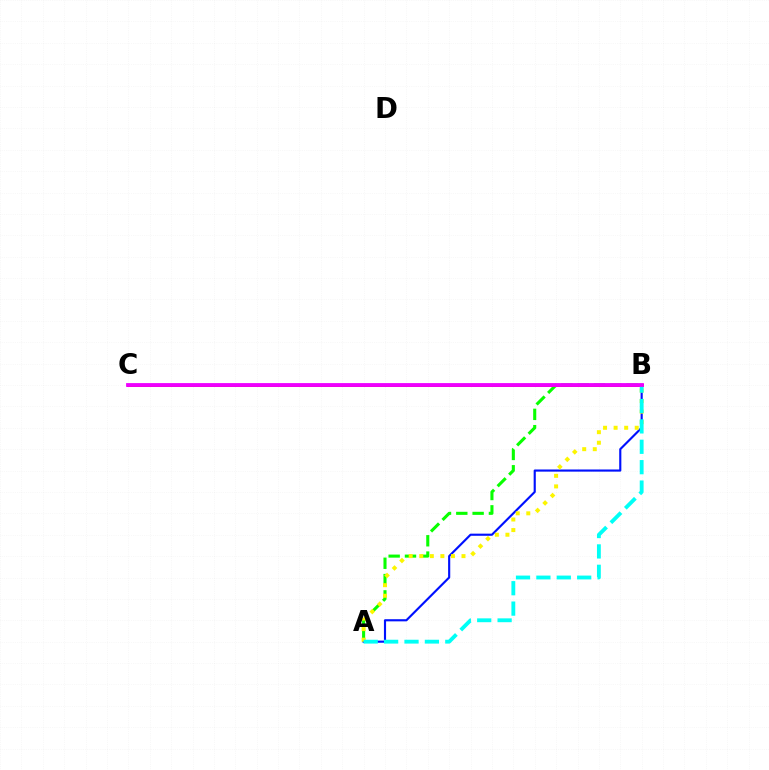{('A', 'B'): [{'color': '#08ff00', 'line_style': 'dashed', 'thickness': 2.22}, {'color': '#0010ff', 'line_style': 'solid', 'thickness': 1.54}, {'color': '#fcf500', 'line_style': 'dotted', 'thickness': 2.87}, {'color': '#00fff6', 'line_style': 'dashed', 'thickness': 2.77}], ('B', 'C'): [{'color': '#ff0000', 'line_style': 'solid', 'thickness': 2.09}, {'color': '#ee00ff', 'line_style': 'solid', 'thickness': 2.74}]}